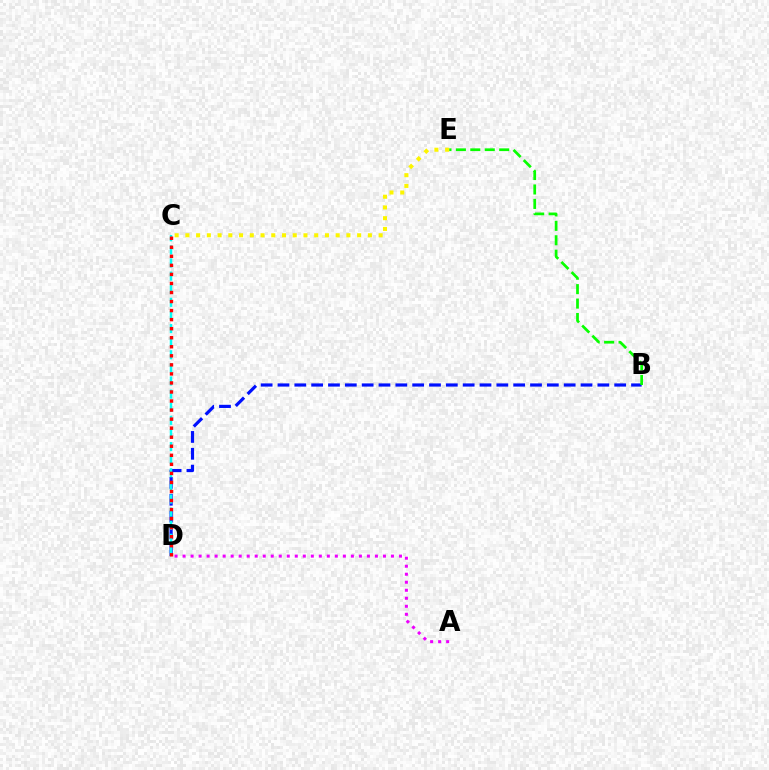{('B', 'D'): [{'color': '#0010ff', 'line_style': 'dashed', 'thickness': 2.29}], ('C', 'D'): [{'color': '#00fff6', 'line_style': 'dashed', 'thickness': 1.78}, {'color': '#ff0000', 'line_style': 'dotted', 'thickness': 2.46}], ('B', 'E'): [{'color': '#08ff00', 'line_style': 'dashed', 'thickness': 1.96}], ('A', 'D'): [{'color': '#ee00ff', 'line_style': 'dotted', 'thickness': 2.18}], ('C', 'E'): [{'color': '#fcf500', 'line_style': 'dotted', 'thickness': 2.92}]}